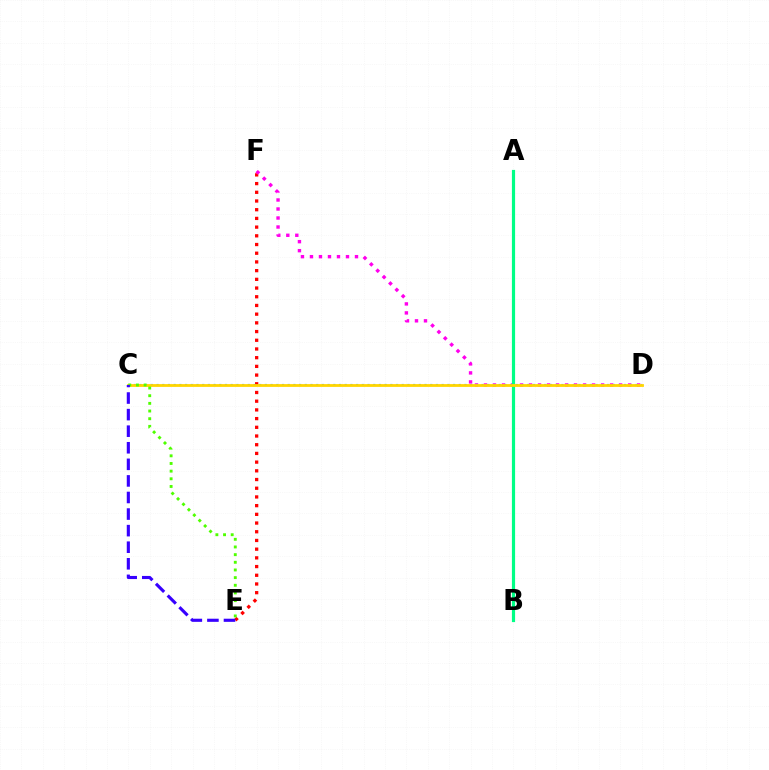{('E', 'F'): [{'color': '#ff0000', 'line_style': 'dotted', 'thickness': 2.36}], ('D', 'F'): [{'color': '#ff00ed', 'line_style': 'dotted', 'thickness': 2.45}], ('A', 'B'): [{'color': '#00ff86', 'line_style': 'solid', 'thickness': 2.3}], ('C', 'D'): [{'color': '#009eff', 'line_style': 'dotted', 'thickness': 1.55}, {'color': '#ffd500', 'line_style': 'solid', 'thickness': 2.01}], ('C', 'E'): [{'color': '#4fff00', 'line_style': 'dotted', 'thickness': 2.08}, {'color': '#3700ff', 'line_style': 'dashed', 'thickness': 2.25}]}